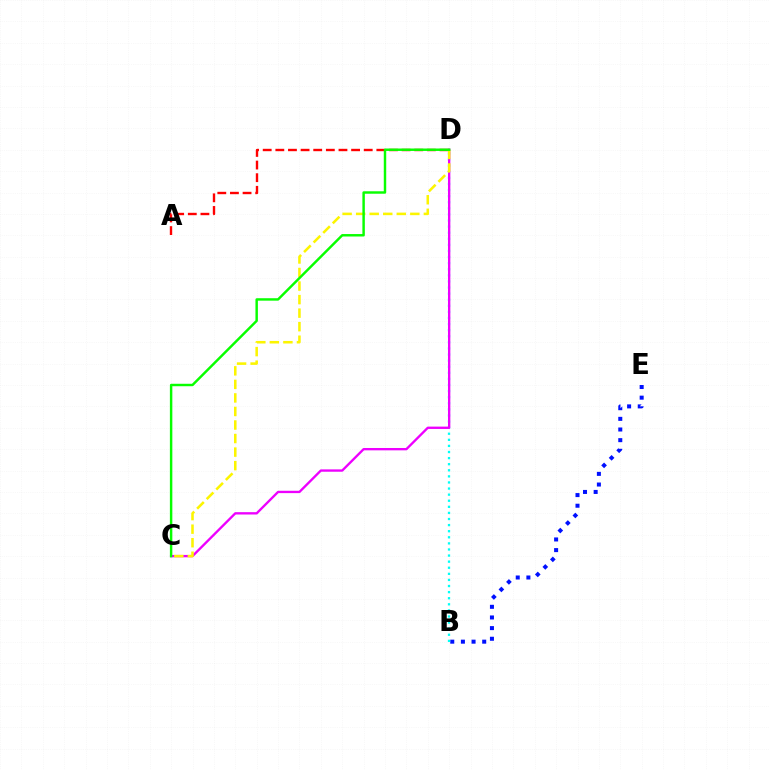{('A', 'D'): [{'color': '#ff0000', 'line_style': 'dashed', 'thickness': 1.72}], ('B', 'E'): [{'color': '#0010ff', 'line_style': 'dotted', 'thickness': 2.89}], ('B', 'D'): [{'color': '#00fff6', 'line_style': 'dotted', 'thickness': 1.66}], ('C', 'D'): [{'color': '#ee00ff', 'line_style': 'solid', 'thickness': 1.69}, {'color': '#fcf500', 'line_style': 'dashed', 'thickness': 1.84}, {'color': '#08ff00', 'line_style': 'solid', 'thickness': 1.76}]}